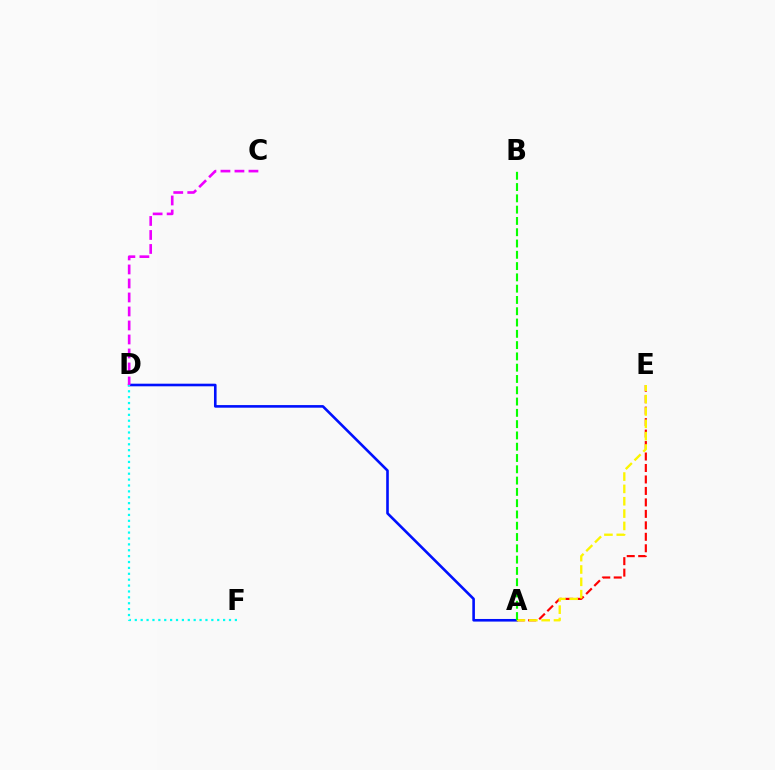{('A', 'E'): [{'color': '#ff0000', 'line_style': 'dashed', 'thickness': 1.56}, {'color': '#fcf500', 'line_style': 'dashed', 'thickness': 1.68}], ('A', 'D'): [{'color': '#0010ff', 'line_style': 'solid', 'thickness': 1.88}], ('C', 'D'): [{'color': '#ee00ff', 'line_style': 'dashed', 'thickness': 1.9}], ('D', 'F'): [{'color': '#00fff6', 'line_style': 'dotted', 'thickness': 1.6}], ('A', 'B'): [{'color': '#08ff00', 'line_style': 'dashed', 'thickness': 1.53}]}